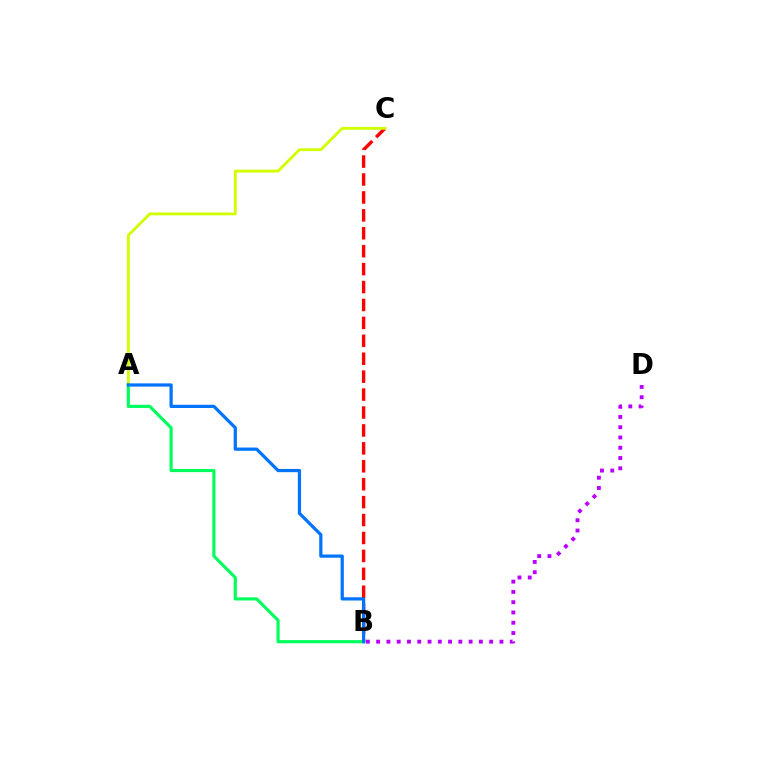{('B', 'C'): [{'color': '#ff0000', 'line_style': 'dashed', 'thickness': 2.43}], ('A', 'C'): [{'color': '#d1ff00', 'line_style': 'solid', 'thickness': 2.06}], ('B', 'D'): [{'color': '#b900ff', 'line_style': 'dotted', 'thickness': 2.79}], ('A', 'B'): [{'color': '#00ff5c', 'line_style': 'solid', 'thickness': 2.27}, {'color': '#0074ff', 'line_style': 'solid', 'thickness': 2.33}]}